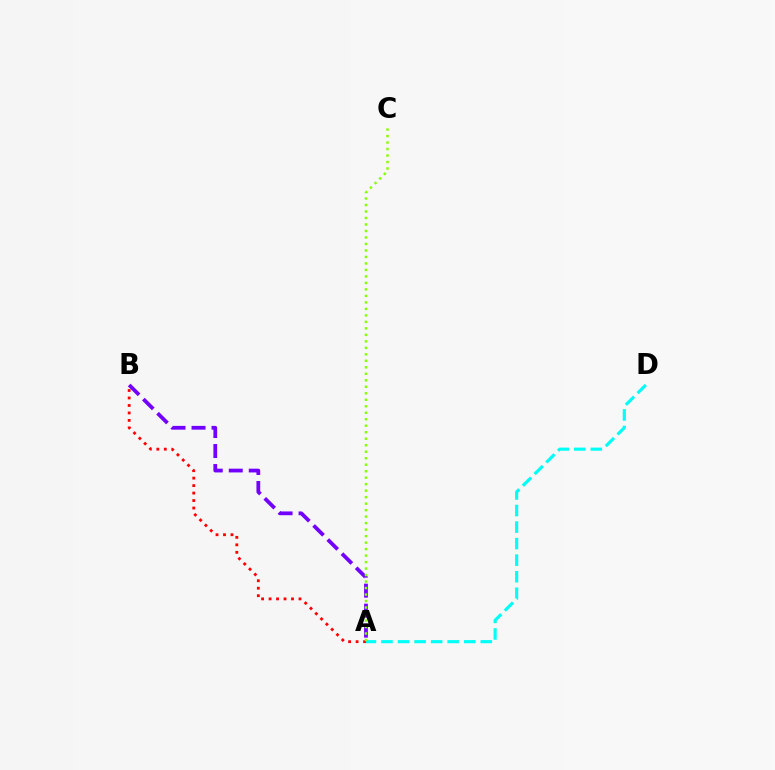{('A', 'B'): [{'color': '#ff0000', 'line_style': 'dotted', 'thickness': 2.03}, {'color': '#7200ff', 'line_style': 'dashed', 'thickness': 2.72}], ('A', 'D'): [{'color': '#00fff6', 'line_style': 'dashed', 'thickness': 2.25}], ('A', 'C'): [{'color': '#84ff00', 'line_style': 'dotted', 'thickness': 1.76}]}